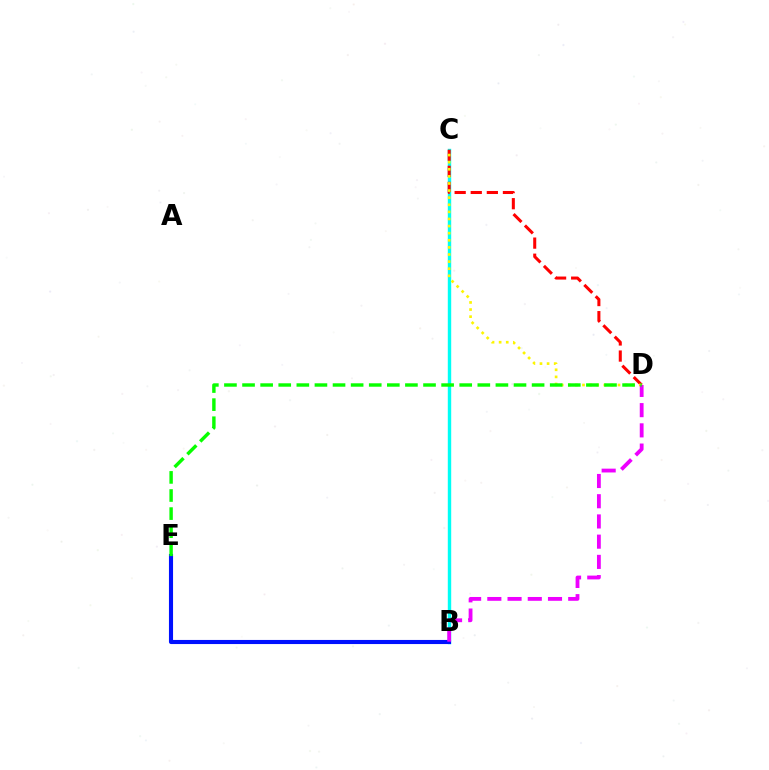{('B', 'C'): [{'color': '#00fff6', 'line_style': 'solid', 'thickness': 2.45}], ('B', 'E'): [{'color': '#0010ff', 'line_style': 'solid', 'thickness': 2.95}], ('C', 'D'): [{'color': '#ff0000', 'line_style': 'dashed', 'thickness': 2.19}, {'color': '#fcf500', 'line_style': 'dotted', 'thickness': 1.93}], ('B', 'D'): [{'color': '#ee00ff', 'line_style': 'dashed', 'thickness': 2.75}], ('D', 'E'): [{'color': '#08ff00', 'line_style': 'dashed', 'thickness': 2.46}]}